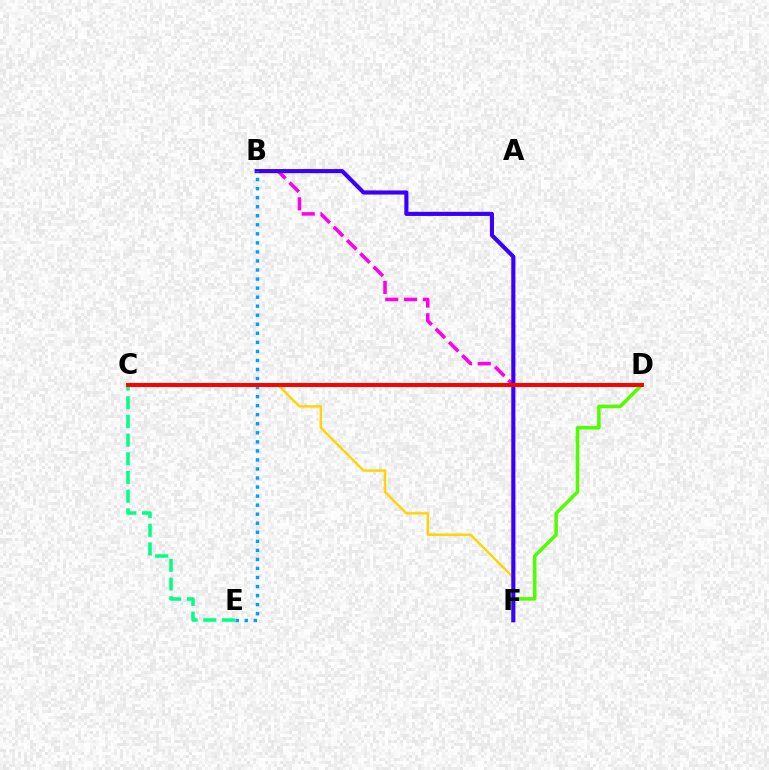{('C', 'F'): [{'color': '#ffd500', 'line_style': 'solid', 'thickness': 1.74}], ('D', 'F'): [{'color': '#4fff00', 'line_style': 'solid', 'thickness': 2.54}], ('C', 'E'): [{'color': '#00ff86', 'line_style': 'dashed', 'thickness': 2.54}], ('B', 'D'): [{'color': '#ff00ed', 'line_style': 'dashed', 'thickness': 2.55}], ('B', 'F'): [{'color': '#3700ff', 'line_style': 'solid', 'thickness': 2.95}], ('B', 'E'): [{'color': '#009eff', 'line_style': 'dotted', 'thickness': 2.46}], ('C', 'D'): [{'color': '#ff0000', 'line_style': 'solid', 'thickness': 2.85}]}